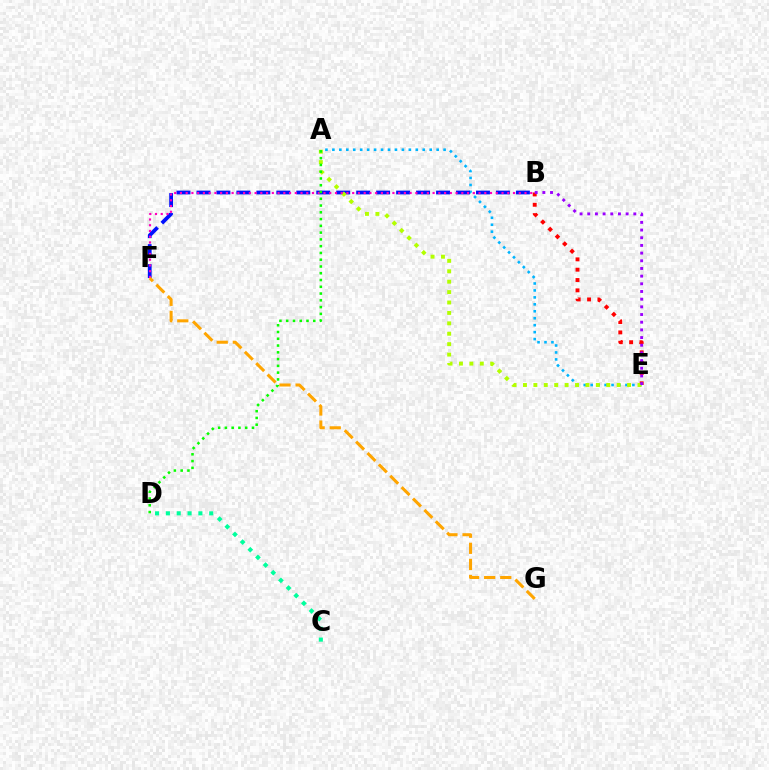{('A', 'E'): [{'color': '#00b5ff', 'line_style': 'dotted', 'thickness': 1.89}, {'color': '#b3ff00', 'line_style': 'dotted', 'thickness': 2.83}], ('B', 'F'): [{'color': '#0010ff', 'line_style': 'dashed', 'thickness': 2.71}, {'color': '#ff00bd', 'line_style': 'dotted', 'thickness': 1.56}], ('B', 'E'): [{'color': '#ff0000', 'line_style': 'dotted', 'thickness': 2.81}, {'color': '#9b00ff', 'line_style': 'dotted', 'thickness': 2.09}], ('C', 'D'): [{'color': '#00ff9d', 'line_style': 'dotted', 'thickness': 2.94}], ('F', 'G'): [{'color': '#ffa500', 'line_style': 'dashed', 'thickness': 2.19}], ('A', 'D'): [{'color': '#08ff00', 'line_style': 'dotted', 'thickness': 1.84}]}